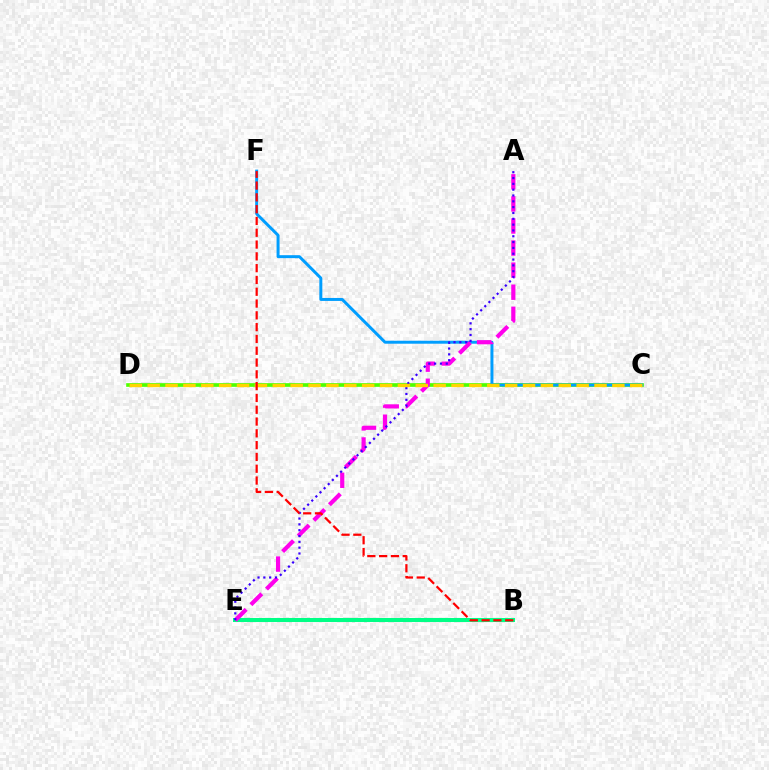{('C', 'D'): [{'color': '#4fff00', 'line_style': 'solid', 'thickness': 2.65}, {'color': '#ffd500', 'line_style': 'dashed', 'thickness': 2.43}], ('B', 'E'): [{'color': '#00ff86', 'line_style': 'solid', 'thickness': 2.91}], ('C', 'F'): [{'color': '#009eff', 'line_style': 'solid', 'thickness': 2.14}], ('A', 'E'): [{'color': '#ff00ed', 'line_style': 'dashed', 'thickness': 3.0}, {'color': '#3700ff', 'line_style': 'dotted', 'thickness': 1.58}], ('B', 'F'): [{'color': '#ff0000', 'line_style': 'dashed', 'thickness': 1.6}]}